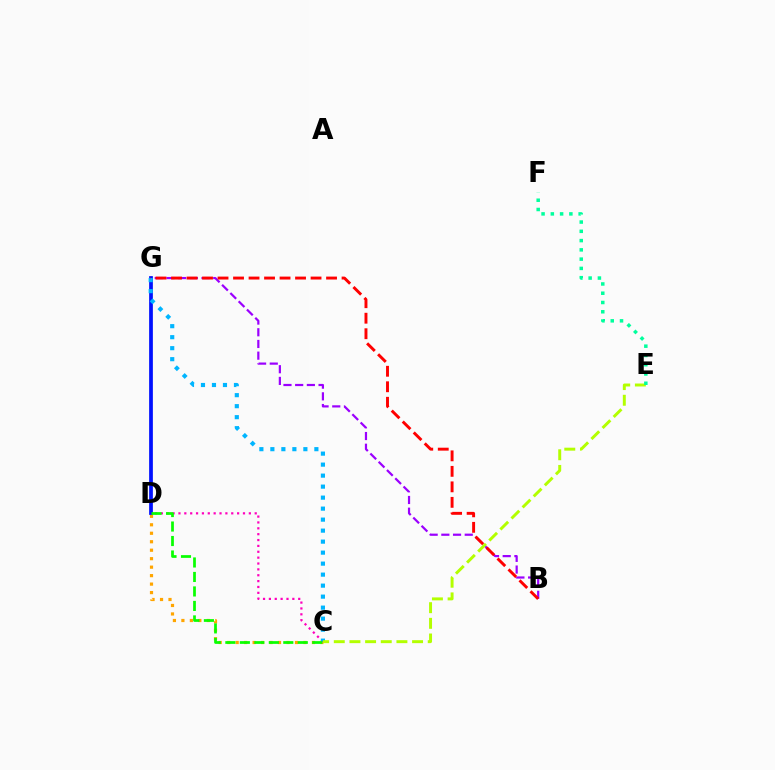{('B', 'G'): [{'color': '#9b00ff', 'line_style': 'dashed', 'thickness': 1.59}, {'color': '#ff0000', 'line_style': 'dashed', 'thickness': 2.11}], ('C', 'D'): [{'color': '#ffa500', 'line_style': 'dotted', 'thickness': 2.3}, {'color': '#ff00bd', 'line_style': 'dotted', 'thickness': 1.59}, {'color': '#08ff00', 'line_style': 'dashed', 'thickness': 1.97}], ('D', 'G'): [{'color': '#0010ff', 'line_style': 'solid', 'thickness': 2.69}], ('C', 'G'): [{'color': '#00b5ff', 'line_style': 'dotted', 'thickness': 2.99}], ('C', 'E'): [{'color': '#b3ff00', 'line_style': 'dashed', 'thickness': 2.13}], ('E', 'F'): [{'color': '#00ff9d', 'line_style': 'dotted', 'thickness': 2.52}]}